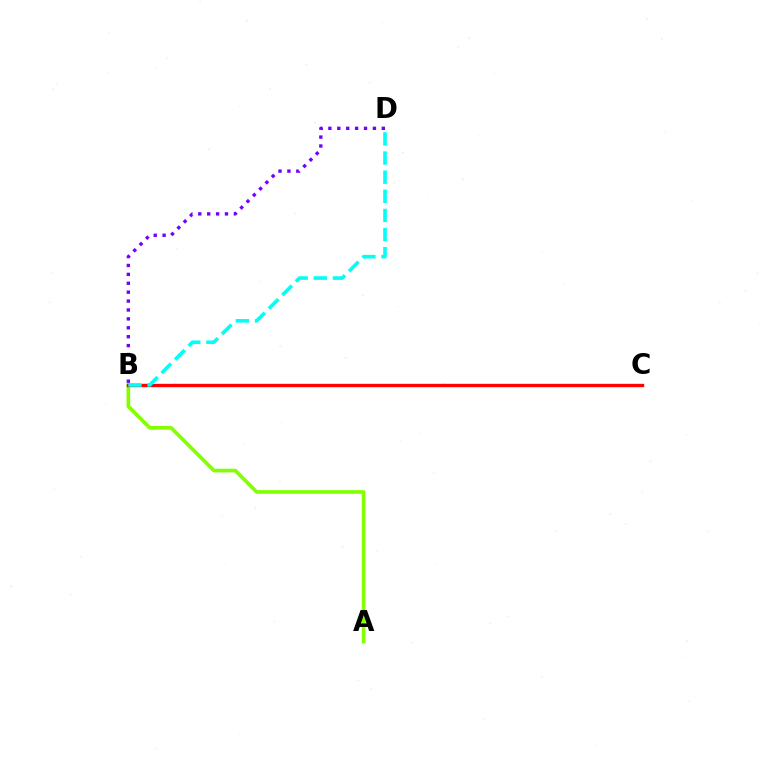{('A', 'B'): [{'color': '#84ff00', 'line_style': 'solid', 'thickness': 2.62}], ('B', 'C'): [{'color': '#ff0000', 'line_style': 'solid', 'thickness': 2.42}], ('B', 'D'): [{'color': '#00fff6', 'line_style': 'dashed', 'thickness': 2.6}, {'color': '#7200ff', 'line_style': 'dotted', 'thickness': 2.42}]}